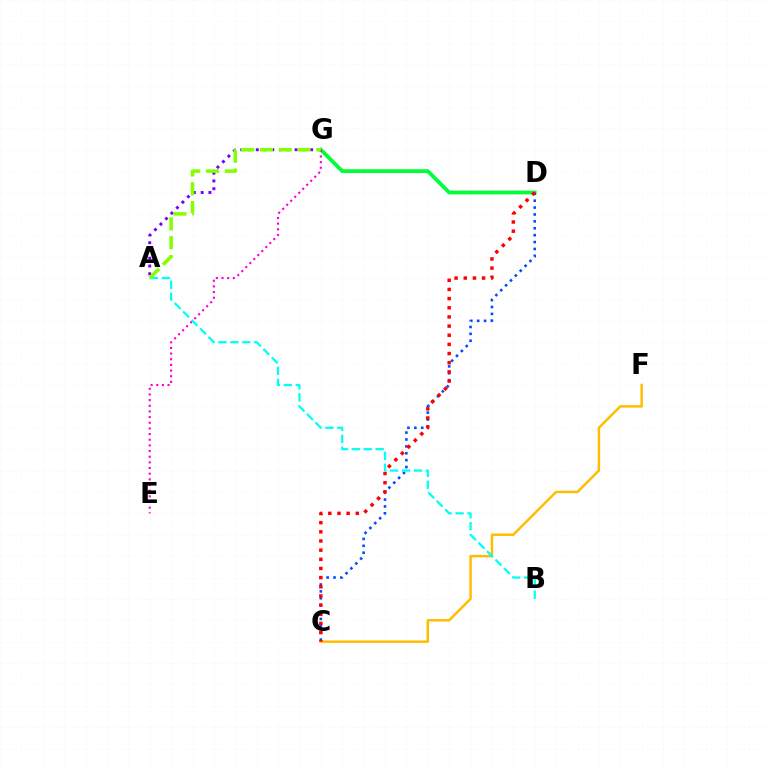{('C', 'F'): [{'color': '#ffbd00', 'line_style': 'solid', 'thickness': 1.78}], ('A', 'G'): [{'color': '#7200ff', 'line_style': 'dotted', 'thickness': 2.11}, {'color': '#84ff00', 'line_style': 'dashed', 'thickness': 2.56}], ('D', 'G'): [{'color': '#00ff39', 'line_style': 'solid', 'thickness': 2.72}], ('C', 'D'): [{'color': '#004bff', 'line_style': 'dotted', 'thickness': 1.87}, {'color': '#ff0000', 'line_style': 'dotted', 'thickness': 2.49}], ('E', 'G'): [{'color': '#ff00cf', 'line_style': 'dotted', 'thickness': 1.54}], ('A', 'B'): [{'color': '#00fff6', 'line_style': 'dashed', 'thickness': 1.62}]}